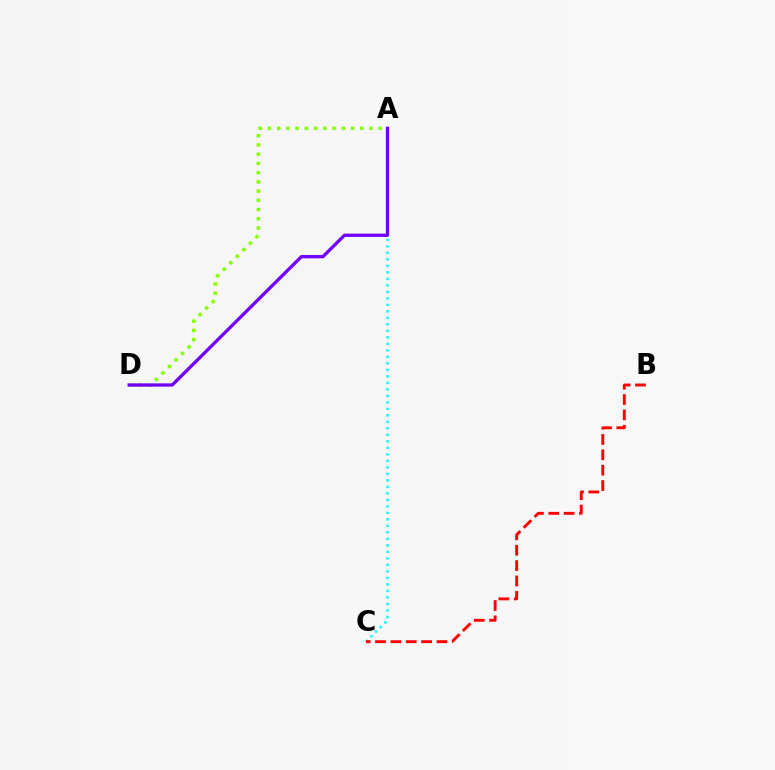{('A', 'D'): [{'color': '#84ff00', 'line_style': 'dotted', 'thickness': 2.51}, {'color': '#7200ff', 'line_style': 'solid', 'thickness': 2.37}], ('A', 'C'): [{'color': '#00fff6', 'line_style': 'dotted', 'thickness': 1.77}], ('B', 'C'): [{'color': '#ff0000', 'line_style': 'dashed', 'thickness': 2.09}]}